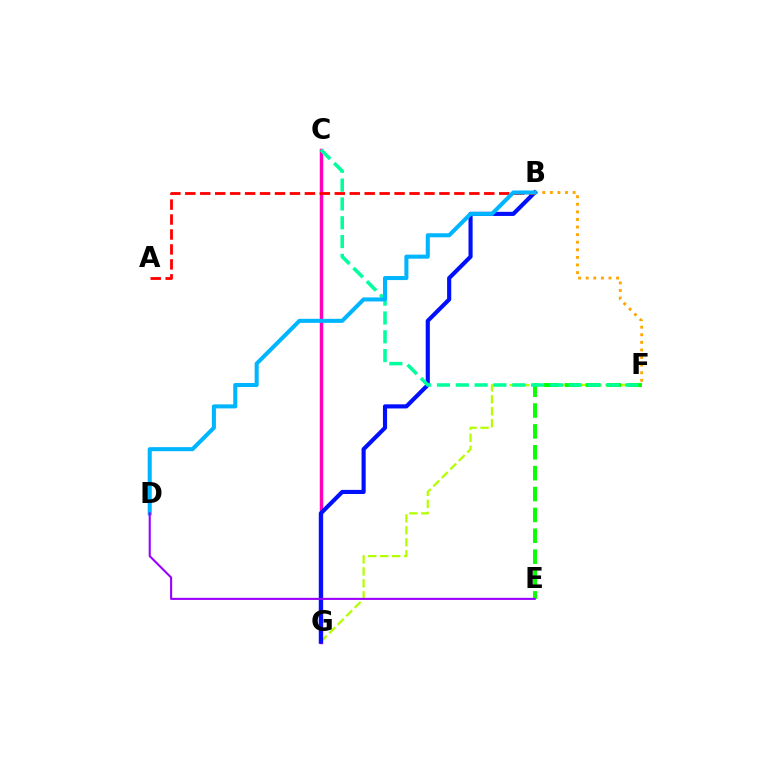{('B', 'F'): [{'color': '#ffa500', 'line_style': 'dotted', 'thickness': 2.06}], ('F', 'G'): [{'color': '#b3ff00', 'line_style': 'dashed', 'thickness': 1.63}], ('E', 'F'): [{'color': '#08ff00', 'line_style': 'dashed', 'thickness': 2.84}], ('C', 'G'): [{'color': '#ff00bd', 'line_style': 'solid', 'thickness': 2.49}], ('B', 'G'): [{'color': '#0010ff', 'line_style': 'solid', 'thickness': 2.97}], ('C', 'F'): [{'color': '#00ff9d', 'line_style': 'dashed', 'thickness': 2.56}], ('A', 'B'): [{'color': '#ff0000', 'line_style': 'dashed', 'thickness': 2.03}], ('B', 'D'): [{'color': '#00b5ff', 'line_style': 'solid', 'thickness': 2.91}], ('D', 'E'): [{'color': '#9b00ff', 'line_style': 'solid', 'thickness': 1.51}]}